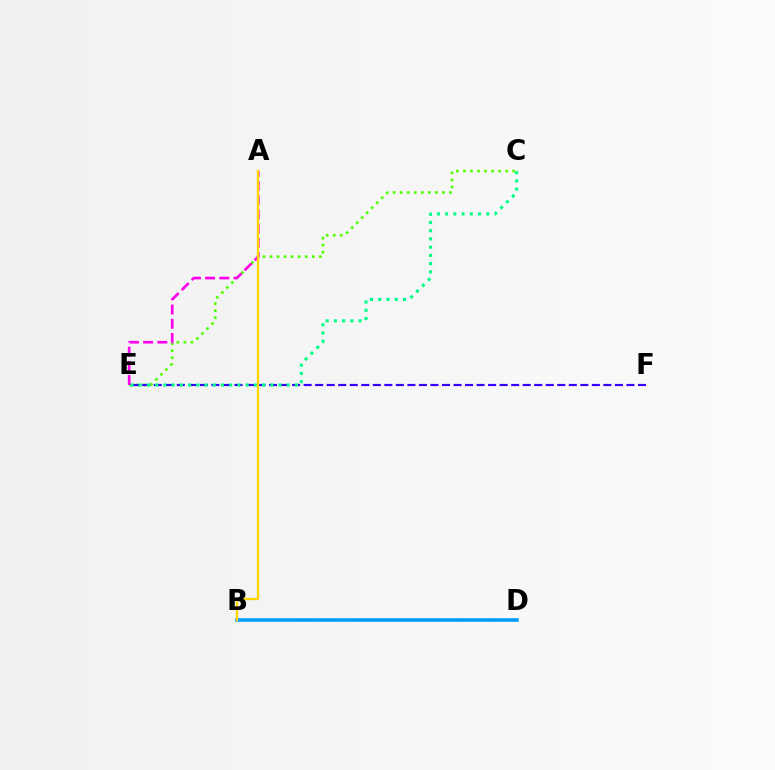{('C', 'E'): [{'color': '#4fff00', 'line_style': 'dotted', 'thickness': 1.92}, {'color': '#00ff86', 'line_style': 'dotted', 'thickness': 2.23}], ('E', 'F'): [{'color': '#3700ff', 'line_style': 'dashed', 'thickness': 1.57}], ('B', 'D'): [{'color': '#ff0000', 'line_style': 'dashed', 'thickness': 1.56}, {'color': '#009eff', 'line_style': 'solid', 'thickness': 2.55}], ('A', 'E'): [{'color': '#ff00ed', 'line_style': 'dashed', 'thickness': 1.93}], ('A', 'B'): [{'color': '#ffd500', 'line_style': 'solid', 'thickness': 1.67}]}